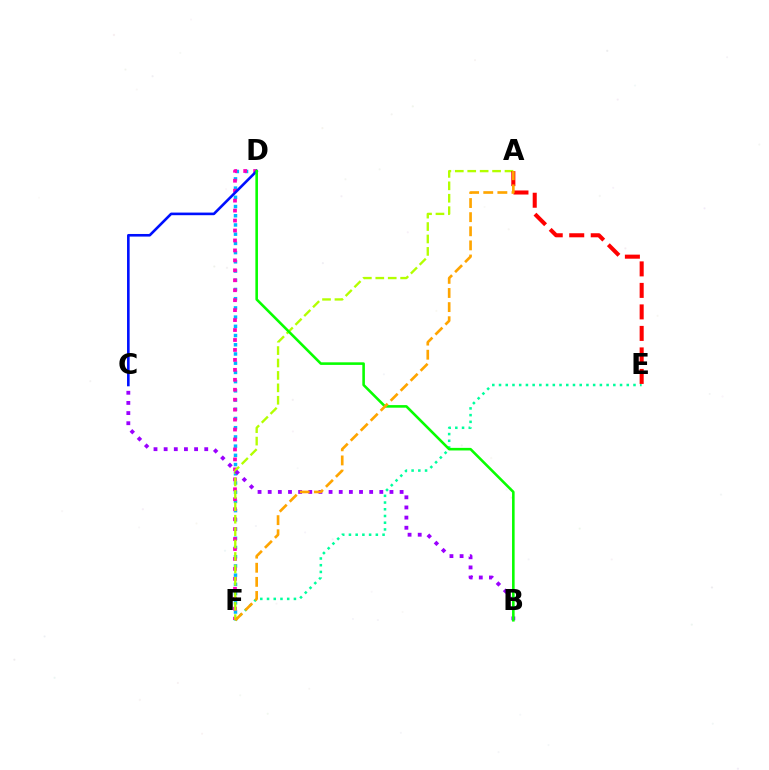{('D', 'F'): [{'color': '#00b5ff', 'line_style': 'dotted', 'thickness': 2.5}, {'color': '#ff00bd', 'line_style': 'dotted', 'thickness': 2.7}], ('E', 'F'): [{'color': '#00ff9d', 'line_style': 'dotted', 'thickness': 1.83}], ('A', 'F'): [{'color': '#b3ff00', 'line_style': 'dashed', 'thickness': 1.69}, {'color': '#ffa500', 'line_style': 'dashed', 'thickness': 1.92}], ('C', 'D'): [{'color': '#0010ff', 'line_style': 'solid', 'thickness': 1.88}], ('B', 'C'): [{'color': '#9b00ff', 'line_style': 'dotted', 'thickness': 2.76}], ('A', 'E'): [{'color': '#ff0000', 'line_style': 'dashed', 'thickness': 2.92}], ('B', 'D'): [{'color': '#08ff00', 'line_style': 'solid', 'thickness': 1.86}]}